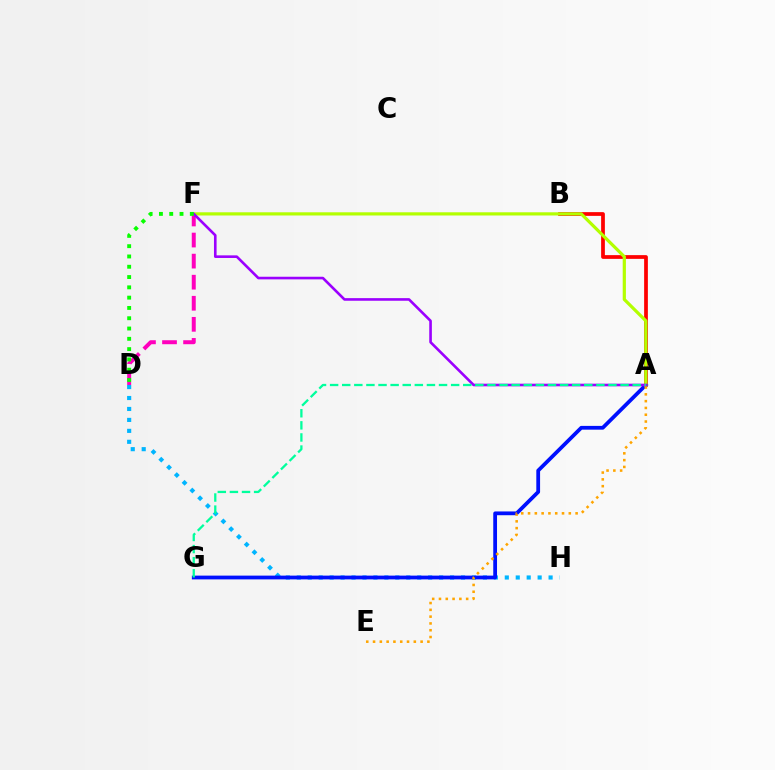{('D', 'H'): [{'color': '#00b5ff', 'line_style': 'dotted', 'thickness': 2.97}], ('A', 'B'): [{'color': '#ff0000', 'line_style': 'solid', 'thickness': 2.69}], ('D', 'F'): [{'color': '#ff00bd', 'line_style': 'dashed', 'thickness': 2.86}, {'color': '#08ff00', 'line_style': 'dotted', 'thickness': 2.8}], ('A', 'G'): [{'color': '#0010ff', 'line_style': 'solid', 'thickness': 2.71}, {'color': '#00ff9d', 'line_style': 'dashed', 'thickness': 1.64}], ('A', 'F'): [{'color': '#b3ff00', 'line_style': 'solid', 'thickness': 2.3}, {'color': '#9b00ff', 'line_style': 'solid', 'thickness': 1.89}], ('A', 'E'): [{'color': '#ffa500', 'line_style': 'dotted', 'thickness': 1.85}]}